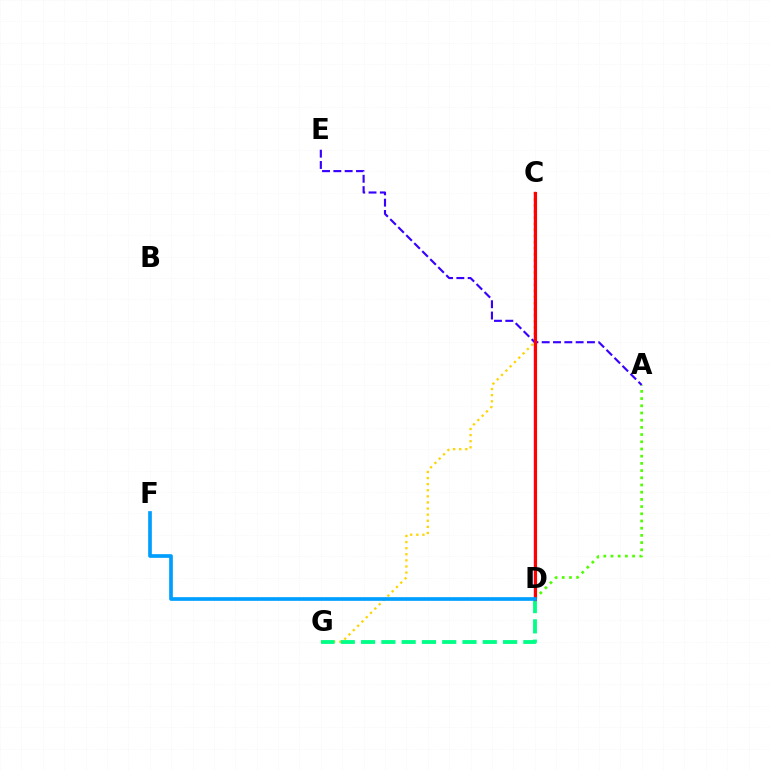{('C', 'G'): [{'color': '#ffd500', 'line_style': 'dotted', 'thickness': 1.66}], ('A', 'D'): [{'color': '#4fff00', 'line_style': 'dotted', 'thickness': 1.96}], ('D', 'G'): [{'color': '#00ff86', 'line_style': 'dashed', 'thickness': 2.76}], ('C', 'D'): [{'color': '#ff00ed', 'line_style': 'solid', 'thickness': 1.69}, {'color': '#ff0000', 'line_style': 'solid', 'thickness': 2.25}], ('A', 'E'): [{'color': '#3700ff', 'line_style': 'dashed', 'thickness': 1.54}], ('D', 'F'): [{'color': '#009eff', 'line_style': 'solid', 'thickness': 2.65}]}